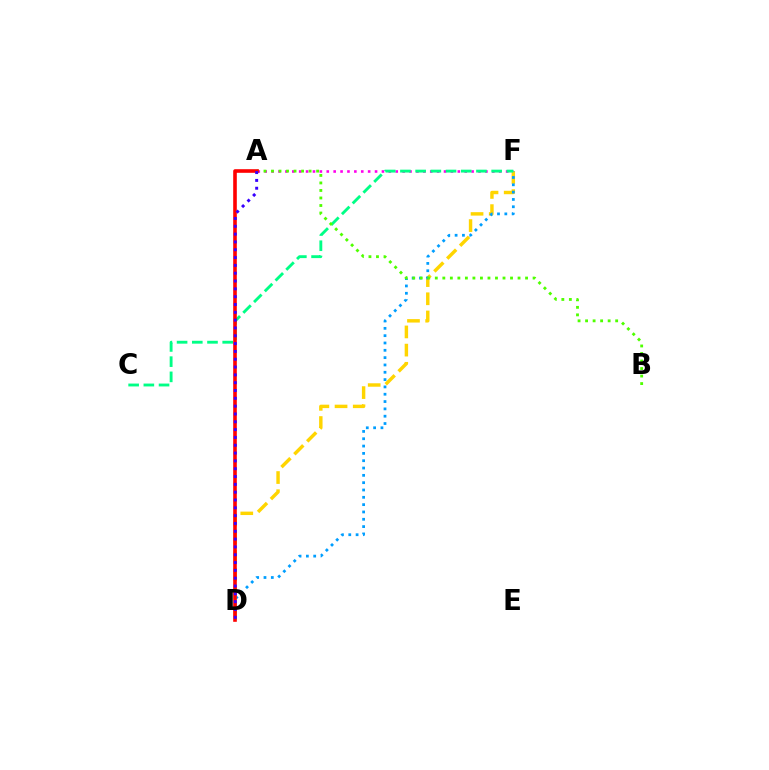{('A', 'F'): [{'color': '#ff00ed', 'line_style': 'dotted', 'thickness': 1.87}], ('D', 'F'): [{'color': '#ffd500', 'line_style': 'dashed', 'thickness': 2.47}, {'color': '#009eff', 'line_style': 'dotted', 'thickness': 1.99}], ('C', 'F'): [{'color': '#00ff86', 'line_style': 'dashed', 'thickness': 2.07}], ('A', 'B'): [{'color': '#4fff00', 'line_style': 'dotted', 'thickness': 2.04}], ('A', 'D'): [{'color': '#ff0000', 'line_style': 'solid', 'thickness': 2.6}, {'color': '#3700ff', 'line_style': 'dotted', 'thickness': 2.12}]}